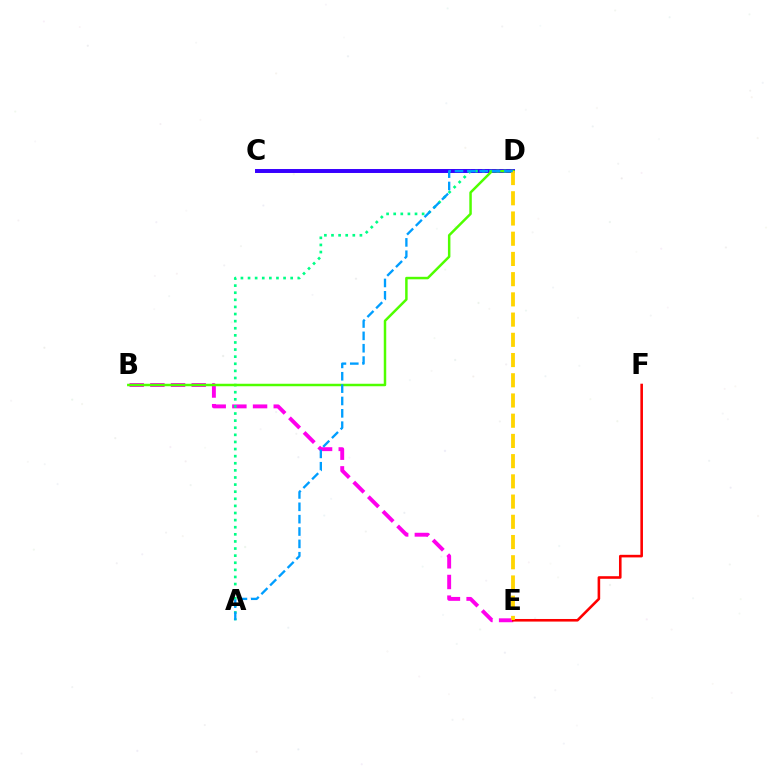{('B', 'E'): [{'color': '#ff00ed', 'line_style': 'dashed', 'thickness': 2.81}], ('C', 'D'): [{'color': '#3700ff', 'line_style': 'solid', 'thickness': 2.85}], ('A', 'D'): [{'color': '#00ff86', 'line_style': 'dotted', 'thickness': 1.93}, {'color': '#009eff', 'line_style': 'dashed', 'thickness': 1.68}], ('B', 'D'): [{'color': '#4fff00', 'line_style': 'solid', 'thickness': 1.79}], ('E', 'F'): [{'color': '#ff0000', 'line_style': 'solid', 'thickness': 1.86}], ('D', 'E'): [{'color': '#ffd500', 'line_style': 'dashed', 'thickness': 2.75}]}